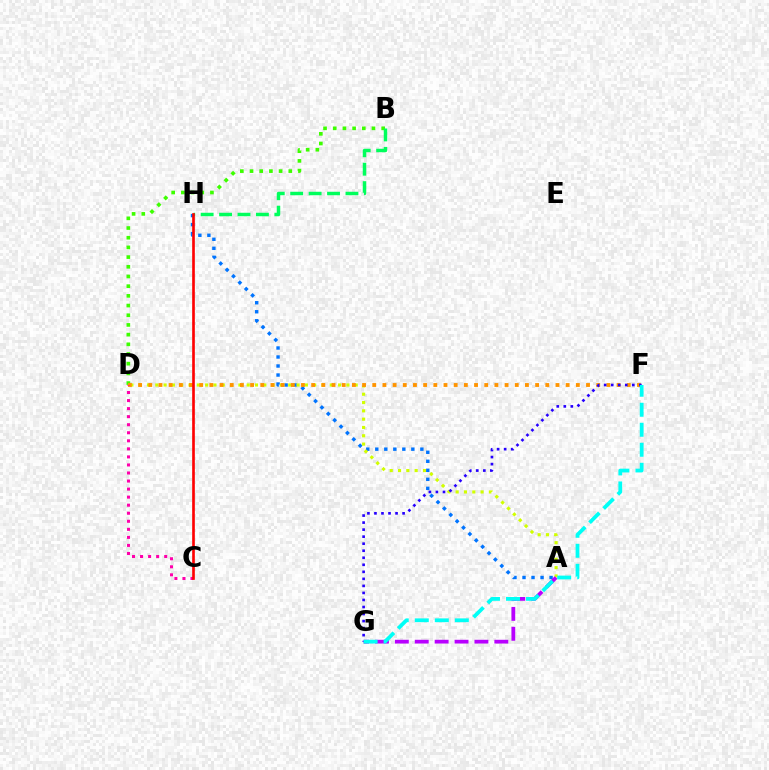{('A', 'H'): [{'color': '#0074ff', 'line_style': 'dotted', 'thickness': 2.45}], ('B', 'D'): [{'color': '#3dff00', 'line_style': 'dotted', 'thickness': 2.63}], ('A', 'D'): [{'color': '#d1ff00', 'line_style': 'dotted', 'thickness': 2.26}], ('B', 'H'): [{'color': '#00ff5c', 'line_style': 'dashed', 'thickness': 2.5}], ('D', 'F'): [{'color': '#ff9400', 'line_style': 'dotted', 'thickness': 2.77}], ('C', 'D'): [{'color': '#ff00ac', 'line_style': 'dotted', 'thickness': 2.19}], ('A', 'G'): [{'color': '#b900ff', 'line_style': 'dashed', 'thickness': 2.7}], ('F', 'G'): [{'color': '#2500ff', 'line_style': 'dotted', 'thickness': 1.91}, {'color': '#00fff6', 'line_style': 'dashed', 'thickness': 2.72}], ('C', 'H'): [{'color': '#ff0000', 'line_style': 'solid', 'thickness': 1.91}]}